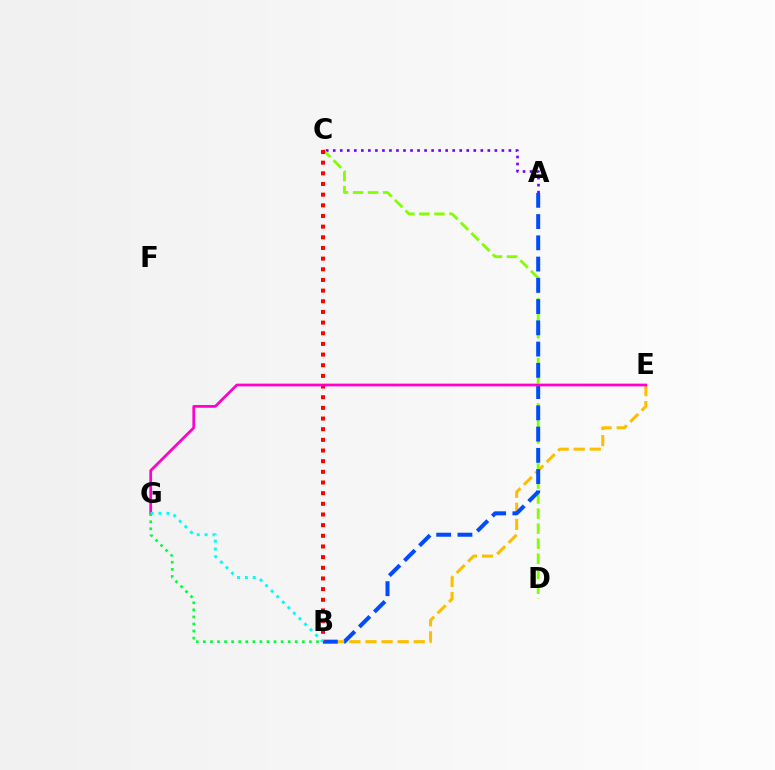{('A', 'C'): [{'color': '#7200ff', 'line_style': 'dotted', 'thickness': 1.91}], ('B', 'E'): [{'color': '#ffbd00', 'line_style': 'dashed', 'thickness': 2.19}], ('C', 'D'): [{'color': '#84ff00', 'line_style': 'dashed', 'thickness': 2.04}], ('A', 'B'): [{'color': '#004bff', 'line_style': 'dashed', 'thickness': 2.89}], ('B', 'C'): [{'color': '#ff0000', 'line_style': 'dotted', 'thickness': 2.9}], ('E', 'G'): [{'color': '#ff00cf', 'line_style': 'solid', 'thickness': 1.96}], ('B', 'G'): [{'color': '#00fff6', 'line_style': 'dotted', 'thickness': 2.13}, {'color': '#00ff39', 'line_style': 'dotted', 'thickness': 1.92}]}